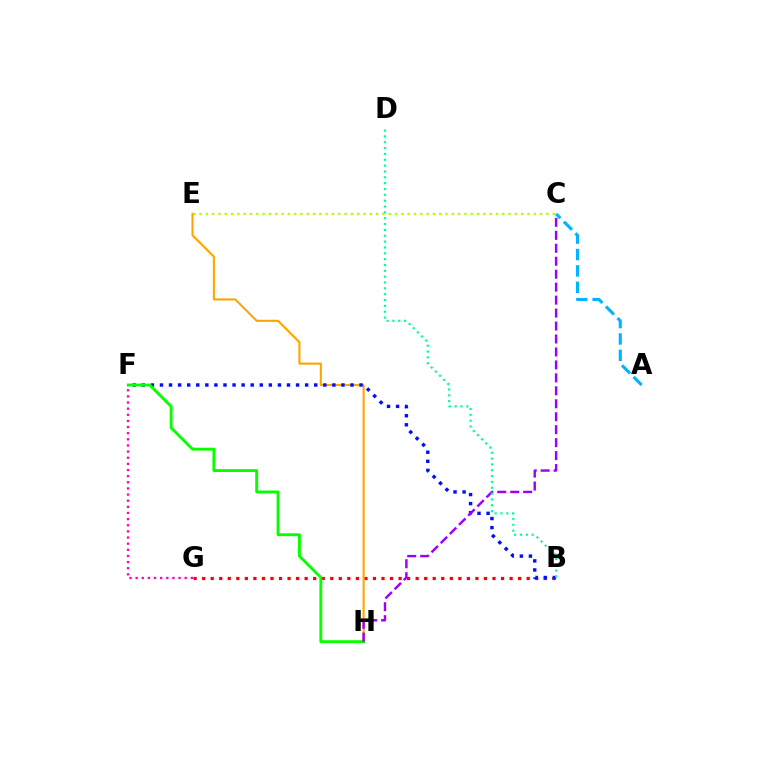{('B', 'G'): [{'color': '#ff0000', 'line_style': 'dotted', 'thickness': 2.32}], ('C', 'E'): [{'color': '#b3ff00', 'line_style': 'dotted', 'thickness': 1.71}], ('E', 'H'): [{'color': '#ffa500', 'line_style': 'solid', 'thickness': 1.52}], ('B', 'F'): [{'color': '#0010ff', 'line_style': 'dotted', 'thickness': 2.47}], ('F', 'H'): [{'color': '#08ff00', 'line_style': 'solid', 'thickness': 2.07}], ('C', 'H'): [{'color': '#9b00ff', 'line_style': 'dashed', 'thickness': 1.76}], ('B', 'D'): [{'color': '#00ff9d', 'line_style': 'dotted', 'thickness': 1.59}], ('A', 'C'): [{'color': '#00b5ff', 'line_style': 'dashed', 'thickness': 2.23}], ('F', 'G'): [{'color': '#ff00bd', 'line_style': 'dotted', 'thickness': 1.67}]}